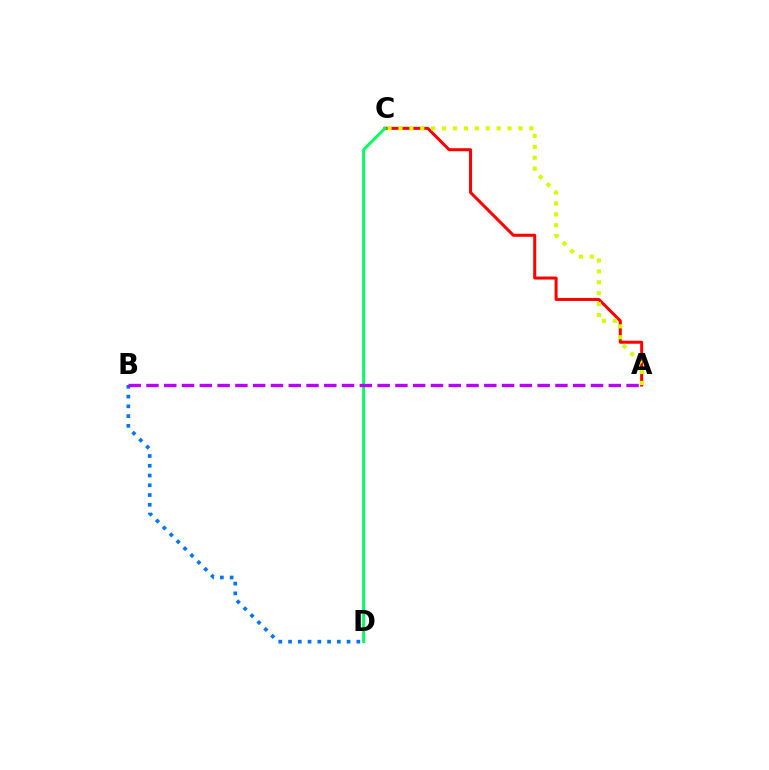{('A', 'C'): [{'color': '#ff0000', 'line_style': 'solid', 'thickness': 2.18}, {'color': '#d1ff00', 'line_style': 'dotted', 'thickness': 2.96}], ('C', 'D'): [{'color': '#00ff5c', 'line_style': 'solid', 'thickness': 2.11}], ('B', 'D'): [{'color': '#0074ff', 'line_style': 'dotted', 'thickness': 2.65}], ('A', 'B'): [{'color': '#b900ff', 'line_style': 'dashed', 'thickness': 2.42}]}